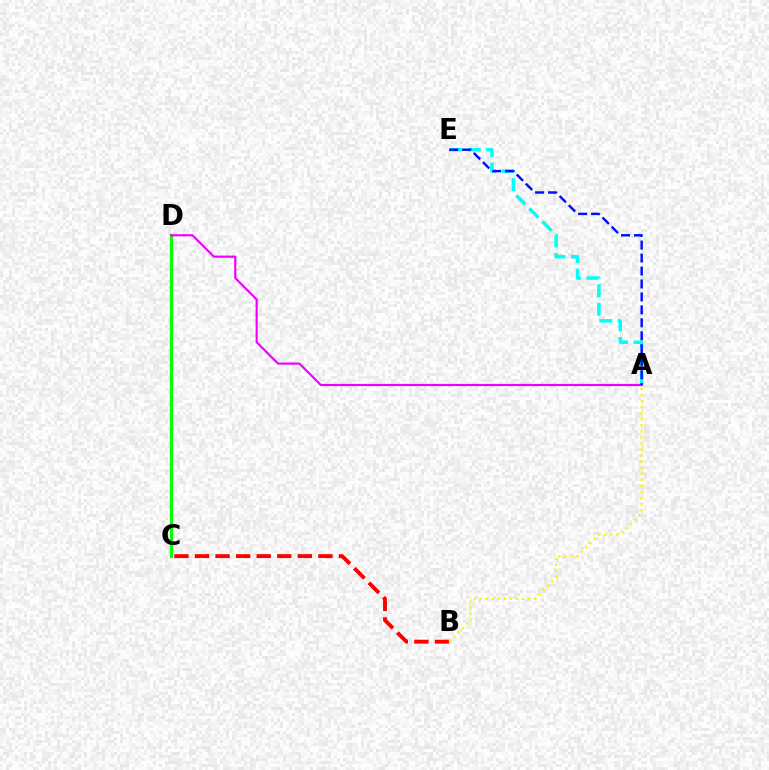{('B', 'C'): [{'color': '#ff0000', 'line_style': 'dashed', 'thickness': 2.79}], ('C', 'D'): [{'color': '#08ff00', 'line_style': 'solid', 'thickness': 2.29}], ('A', 'E'): [{'color': '#00fff6', 'line_style': 'dashed', 'thickness': 2.52}, {'color': '#0010ff', 'line_style': 'dashed', 'thickness': 1.76}], ('A', 'D'): [{'color': '#ee00ff', 'line_style': 'solid', 'thickness': 1.56}], ('A', 'B'): [{'color': '#fcf500', 'line_style': 'dotted', 'thickness': 1.65}]}